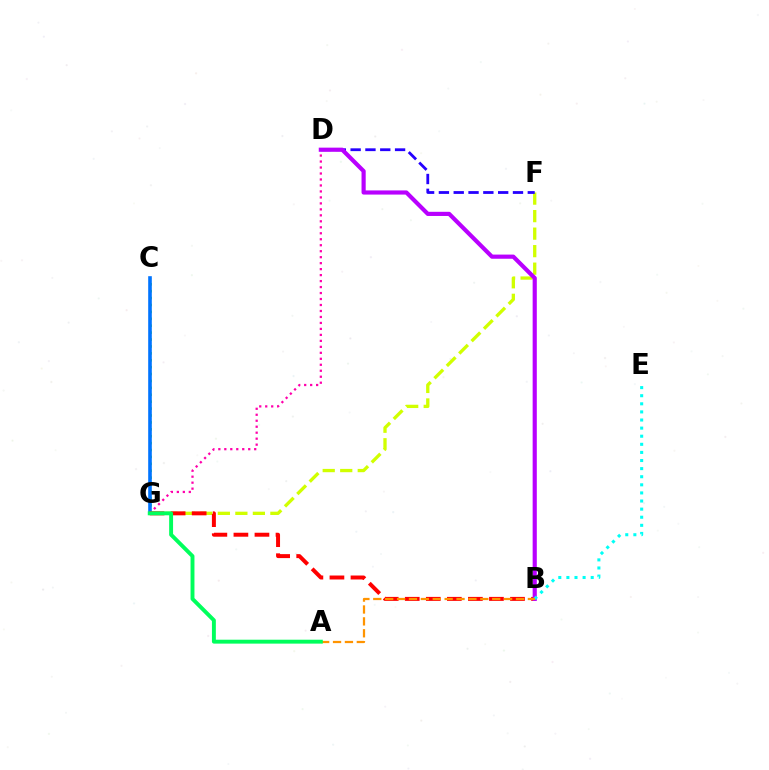{('C', 'G'): [{'color': '#3dff00', 'line_style': 'dotted', 'thickness': 1.88}, {'color': '#0074ff', 'line_style': 'solid', 'thickness': 2.6}], ('F', 'G'): [{'color': '#d1ff00', 'line_style': 'dashed', 'thickness': 2.38}], ('D', 'G'): [{'color': '#ff00ac', 'line_style': 'dotted', 'thickness': 1.62}], ('D', 'F'): [{'color': '#2500ff', 'line_style': 'dashed', 'thickness': 2.01}], ('B', 'G'): [{'color': '#ff0000', 'line_style': 'dashed', 'thickness': 2.86}], ('B', 'D'): [{'color': '#b900ff', 'line_style': 'solid', 'thickness': 2.99}], ('B', 'E'): [{'color': '#00fff6', 'line_style': 'dotted', 'thickness': 2.2}], ('A', 'B'): [{'color': '#ff9400', 'line_style': 'dashed', 'thickness': 1.62}], ('A', 'G'): [{'color': '#00ff5c', 'line_style': 'solid', 'thickness': 2.81}]}